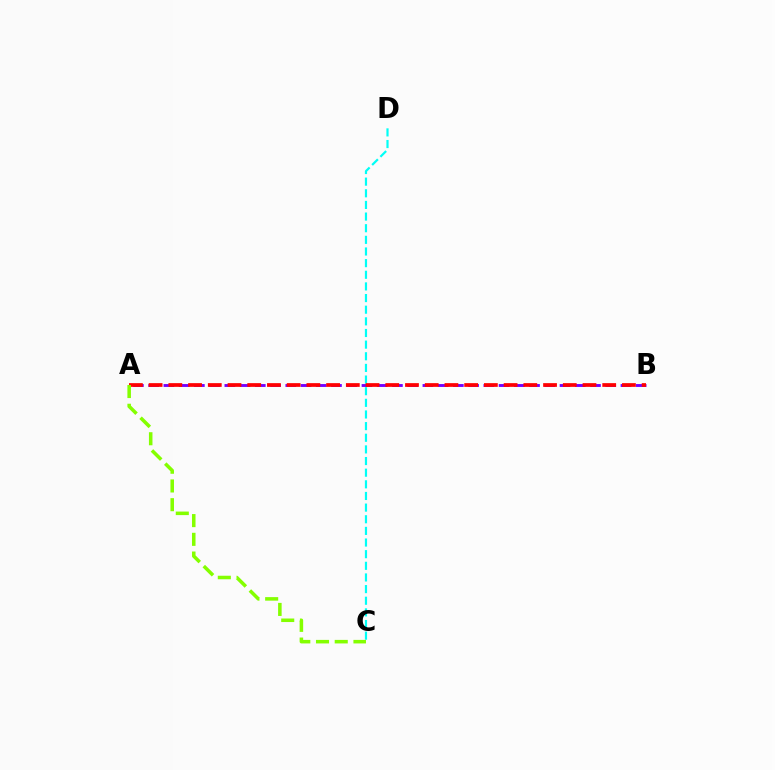{('C', 'D'): [{'color': '#00fff6', 'line_style': 'dashed', 'thickness': 1.58}], ('A', 'B'): [{'color': '#7200ff', 'line_style': 'dashed', 'thickness': 2.07}, {'color': '#ff0000', 'line_style': 'dashed', 'thickness': 2.68}], ('A', 'C'): [{'color': '#84ff00', 'line_style': 'dashed', 'thickness': 2.54}]}